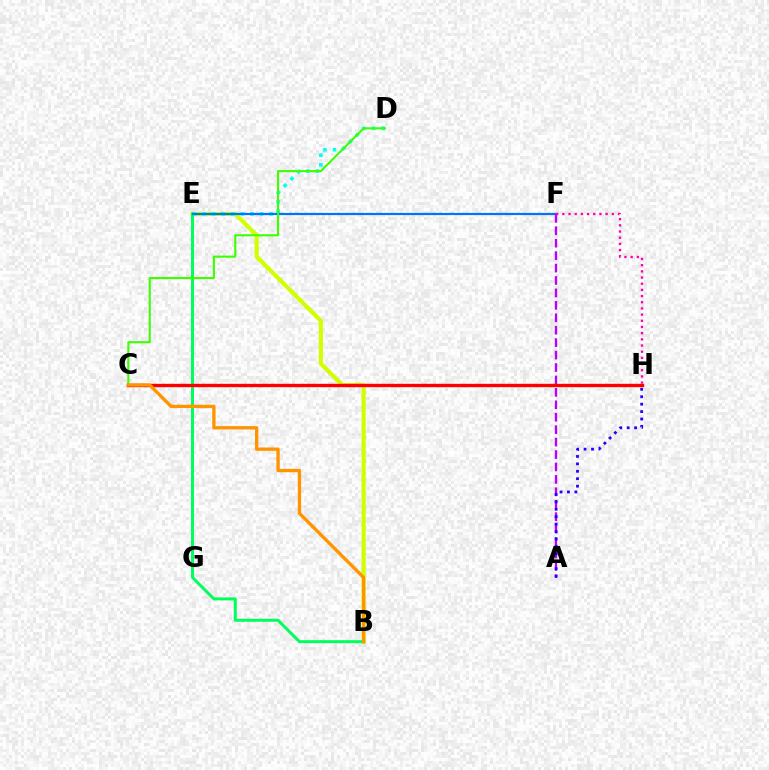{('B', 'E'): [{'color': '#d1ff00', 'line_style': 'solid', 'thickness': 2.98}, {'color': '#00ff5c', 'line_style': 'solid', 'thickness': 2.15}], ('D', 'E'): [{'color': '#00fff6', 'line_style': 'dotted', 'thickness': 2.61}], ('E', 'F'): [{'color': '#0074ff', 'line_style': 'solid', 'thickness': 1.59}], ('A', 'F'): [{'color': '#b900ff', 'line_style': 'dashed', 'thickness': 1.69}], ('C', 'H'): [{'color': '#ff0000', 'line_style': 'solid', 'thickness': 2.41}], ('F', 'H'): [{'color': '#ff00ac', 'line_style': 'dotted', 'thickness': 1.68}], ('A', 'H'): [{'color': '#2500ff', 'line_style': 'dotted', 'thickness': 2.02}], ('C', 'D'): [{'color': '#3dff00', 'line_style': 'solid', 'thickness': 1.51}], ('B', 'C'): [{'color': '#ff9400', 'line_style': 'solid', 'thickness': 2.39}]}